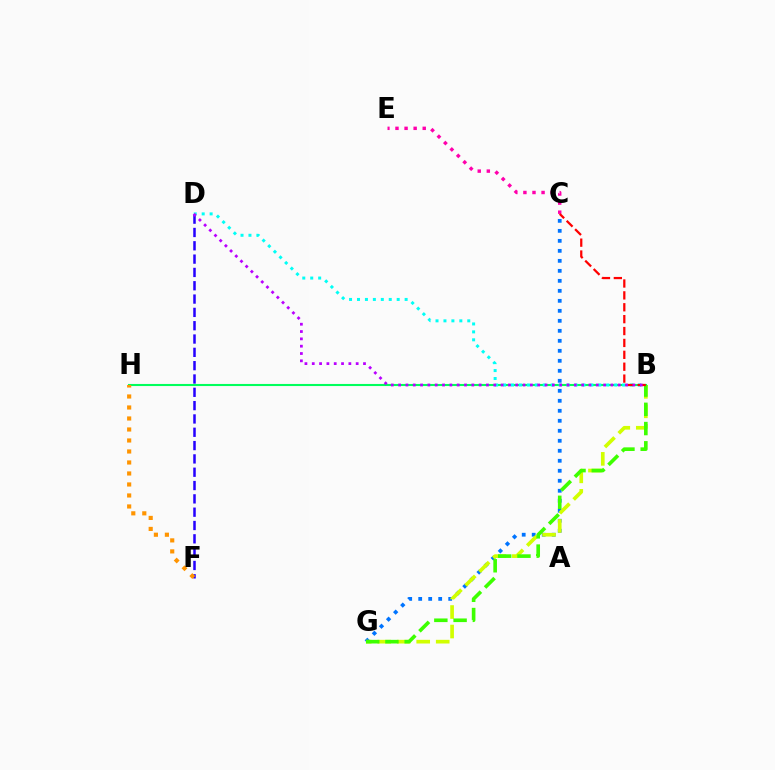{('B', 'H'): [{'color': '#00ff5c', 'line_style': 'solid', 'thickness': 1.51}], ('C', 'G'): [{'color': '#0074ff', 'line_style': 'dotted', 'thickness': 2.72}], ('B', 'G'): [{'color': '#d1ff00', 'line_style': 'dashed', 'thickness': 2.65}, {'color': '#3dff00', 'line_style': 'dashed', 'thickness': 2.61}], ('B', 'D'): [{'color': '#00fff6', 'line_style': 'dotted', 'thickness': 2.16}, {'color': '#b900ff', 'line_style': 'dotted', 'thickness': 1.99}], ('C', 'E'): [{'color': '#ff00ac', 'line_style': 'dotted', 'thickness': 2.47}], ('D', 'F'): [{'color': '#2500ff', 'line_style': 'dashed', 'thickness': 1.81}], ('B', 'C'): [{'color': '#ff0000', 'line_style': 'dashed', 'thickness': 1.62}], ('F', 'H'): [{'color': '#ff9400', 'line_style': 'dotted', 'thickness': 2.99}]}